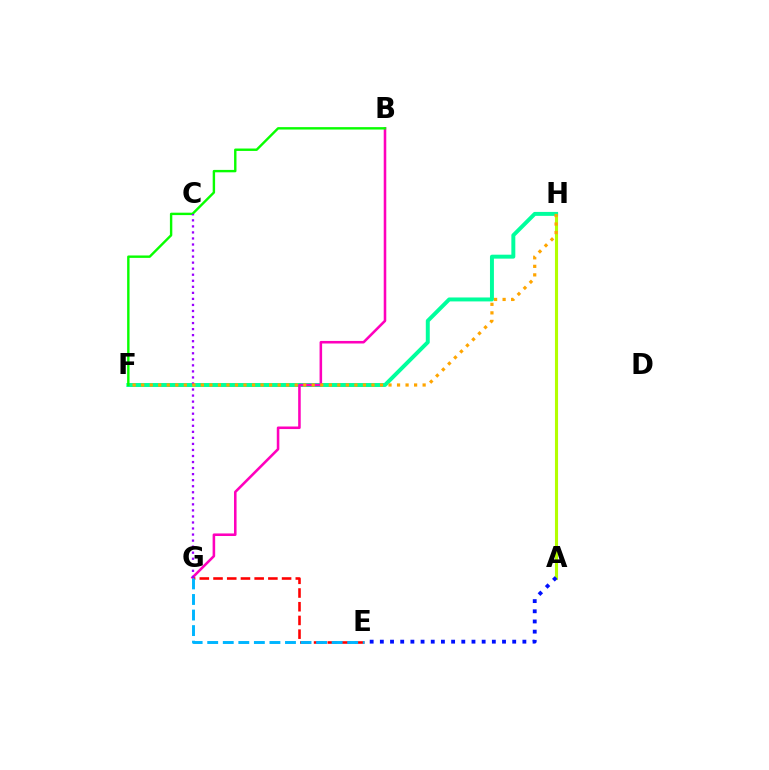{('A', 'H'): [{'color': '#b3ff00', 'line_style': 'solid', 'thickness': 2.24}], ('F', 'H'): [{'color': '#00ff9d', 'line_style': 'solid', 'thickness': 2.84}, {'color': '#ffa500', 'line_style': 'dotted', 'thickness': 2.32}], ('B', 'G'): [{'color': '#ff00bd', 'line_style': 'solid', 'thickness': 1.84}], ('B', 'F'): [{'color': '#08ff00', 'line_style': 'solid', 'thickness': 1.73}], ('E', 'G'): [{'color': '#ff0000', 'line_style': 'dashed', 'thickness': 1.86}, {'color': '#00b5ff', 'line_style': 'dashed', 'thickness': 2.11}], ('C', 'G'): [{'color': '#9b00ff', 'line_style': 'dotted', 'thickness': 1.64}], ('A', 'E'): [{'color': '#0010ff', 'line_style': 'dotted', 'thickness': 2.77}]}